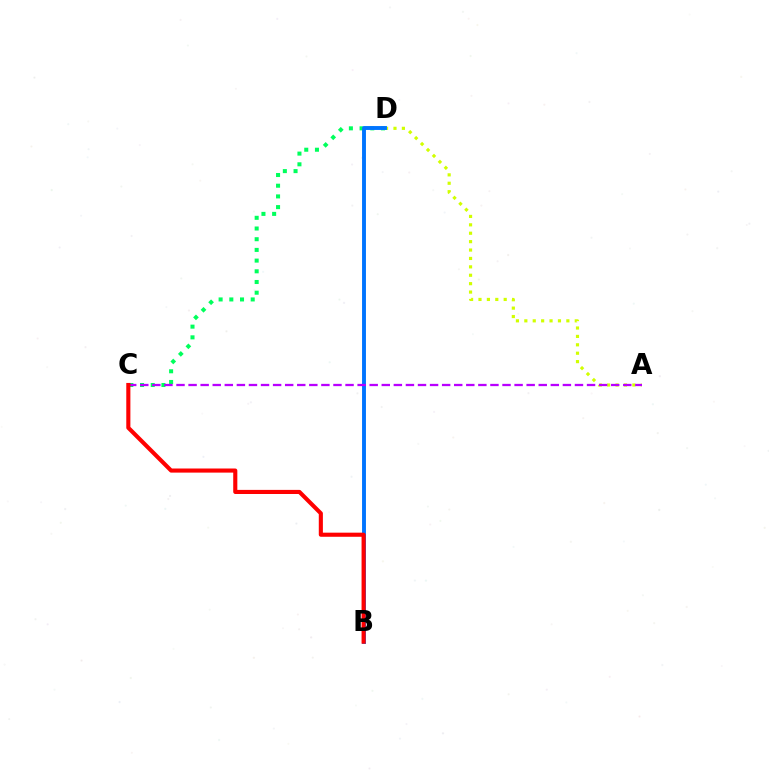{('C', 'D'): [{'color': '#00ff5c', 'line_style': 'dotted', 'thickness': 2.91}], ('A', 'D'): [{'color': '#d1ff00', 'line_style': 'dotted', 'thickness': 2.28}], ('B', 'D'): [{'color': '#0074ff', 'line_style': 'solid', 'thickness': 2.8}], ('A', 'C'): [{'color': '#b900ff', 'line_style': 'dashed', 'thickness': 1.64}], ('B', 'C'): [{'color': '#ff0000', 'line_style': 'solid', 'thickness': 2.96}]}